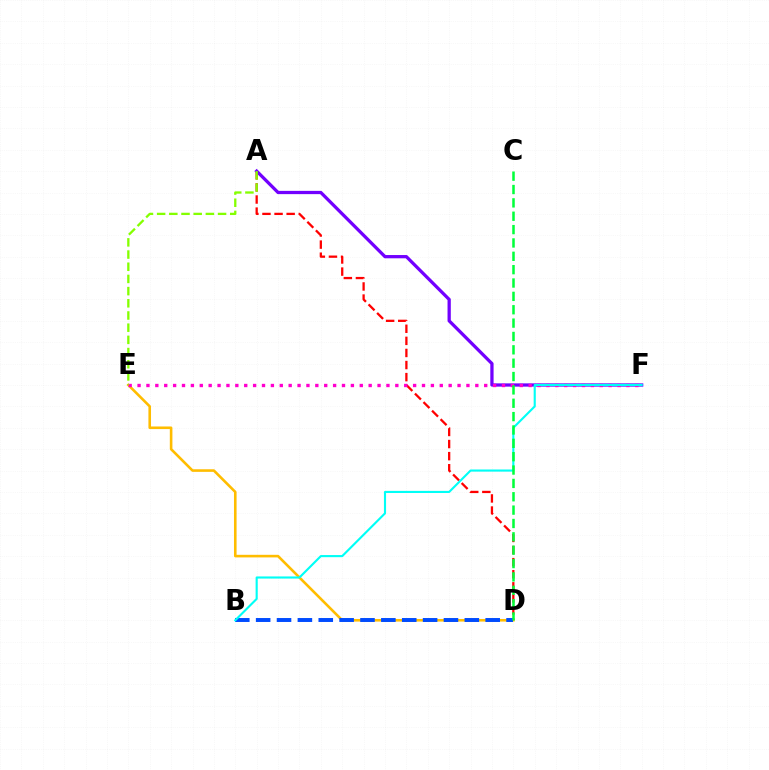{('A', 'D'): [{'color': '#ff0000', 'line_style': 'dashed', 'thickness': 1.64}], ('D', 'E'): [{'color': '#ffbd00', 'line_style': 'solid', 'thickness': 1.87}], ('B', 'D'): [{'color': '#004bff', 'line_style': 'dashed', 'thickness': 2.83}], ('A', 'F'): [{'color': '#7200ff', 'line_style': 'solid', 'thickness': 2.35}], ('E', 'F'): [{'color': '#ff00cf', 'line_style': 'dotted', 'thickness': 2.42}], ('B', 'F'): [{'color': '#00fff6', 'line_style': 'solid', 'thickness': 1.53}], ('C', 'D'): [{'color': '#00ff39', 'line_style': 'dashed', 'thickness': 1.81}], ('A', 'E'): [{'color': '#84ff00', 'line_style': 'dashed', 'thickness': 1.66}]}